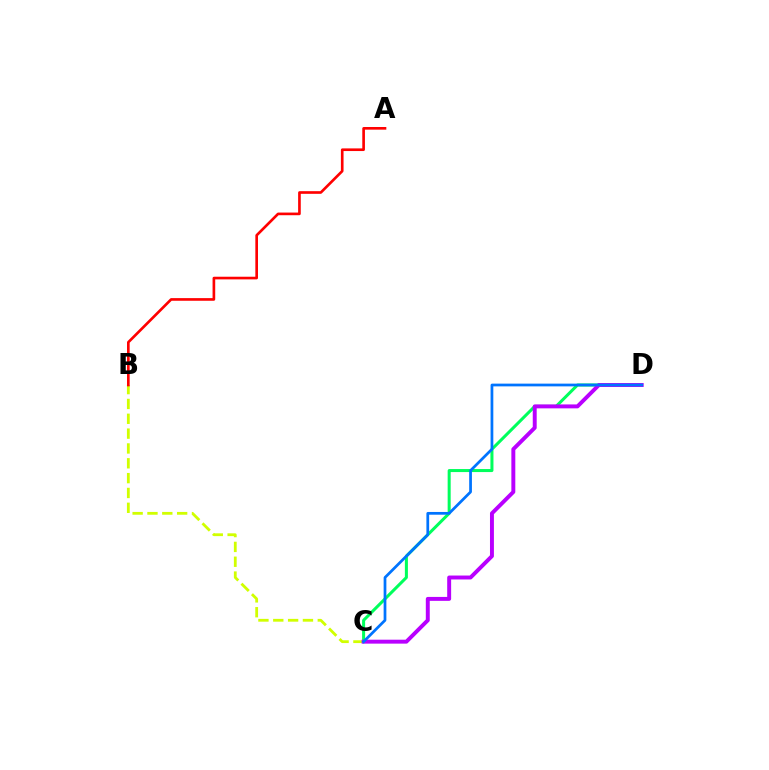{('B', 'C'): [{'color': '#d1ff00', 'line_style': 'dashed', 'thickness': 2.02}], ('A', 'B'): [{'color': '#ff0000', 'line_style': 'solid', 'thickness': 1.91}], ('C', 'D'): [{'color': '#00ff5c', 'line_style': 'solid', 'thickness': 2.18}, {'color': '#b900ff', 'line_style': 'solid', 'thickness': 2.83}, {'color': '#0074ff', 'line_style': 'solid', 'thickness': 1.97}]}